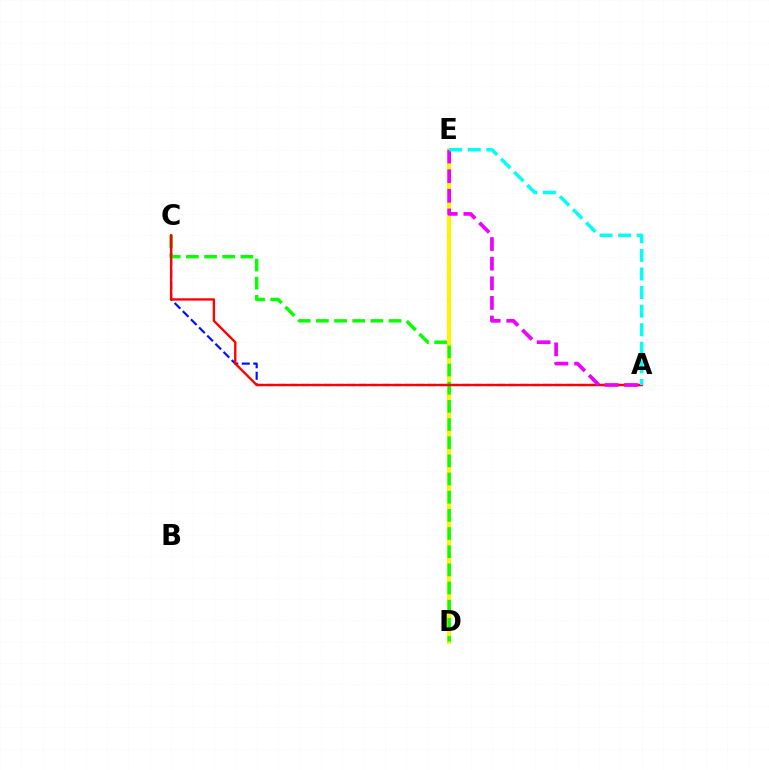{('D', 'E'): [{'color': '#fcf500', 'line_style': 'solid', 'thickness': 2.9}], ('A', 'C'): [{'color': '#0010ff', 'line_style': 'dashed', 'thickness': 1.57}, {'color': '#ff0000', 'line_style': 'solid', 'thickness': 1.7}], ('C', 'D'): [{'color': '#08ff00', 'line_style': 'dashed', 'thickness': 2.47}], ('A', 'E'): [{'color': '#ee00ff', 'line_style': 'dashed', 'thickness': 2.67}, {'color': '#00fff6', 'line_style': 'dashed', 'thickness': 2.52}]}